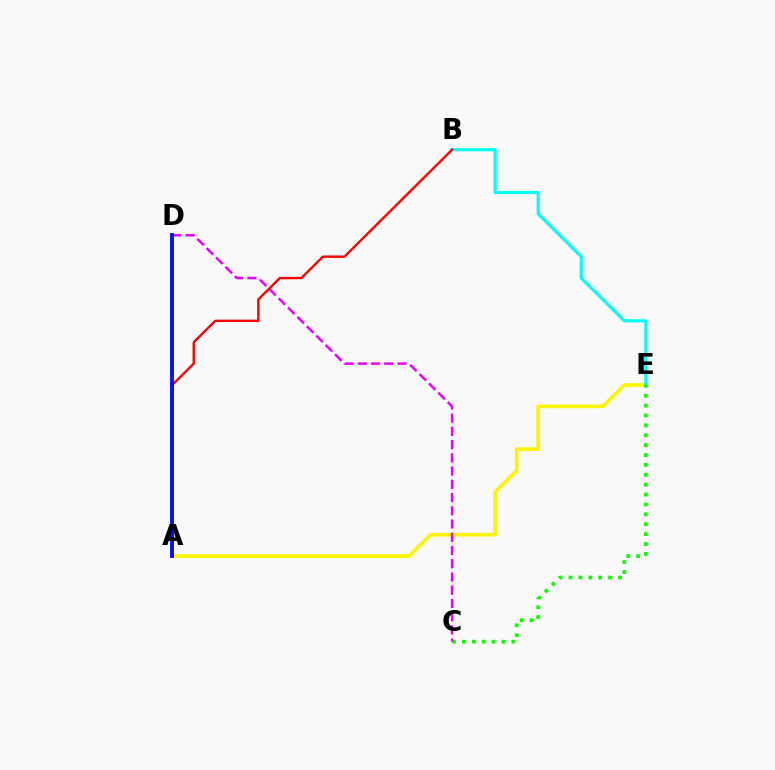{('A', 'E'): [{'color': '#fcf500', 'line_style': 'solid', 'thickness': 2.64}], ('B', 'E'): [{'color': '#00fff6', 'line_style': 'solid', 'thickness': 2.29}], ('C', 'E'): [{'color': '#08ff00', 'line_style': 'dotted', 'thickness': 2.69}], ('C', 'D'): [{'color': '#ee00ff', 'line_style': 'dashed', 'thickness': 1.8}], ('A', 'B'): [{'color': '#ff0000', 'line_style': 'solid', 'thickness': 1.72}], ('A', 'D'): [{'color': '#0010ff', 'line_style': 'solid', 'thickness': 2.78}]}